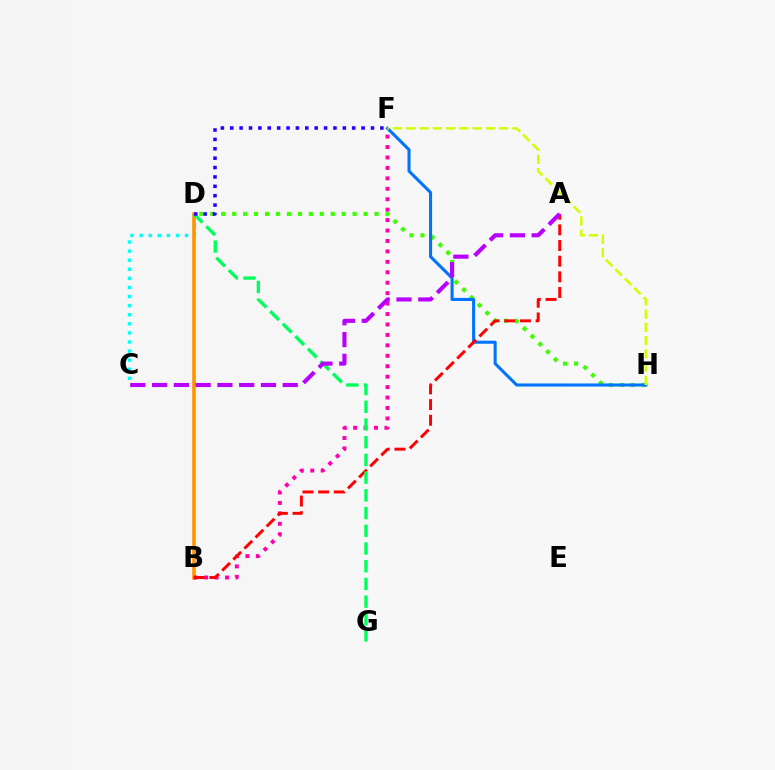{('D', 'H'): [{'color': '#3dff00', 'line_style': 'dotted', 'thickness': 2.97}], ('C', 'D'): [{'color': '#00fff6', 'line_style': 'dotted', 'thickness': 2.47}], ('B', 'D'): [{'color': '#ff9400', 'line_style': 'solid', 'thickness': 2.57}], ('B', 'F'): [{'color': '#ff00ac', 'line_style': 'dotted', 'thickness': 2.84}], ('F', 'H'): [{'color': '#0074ff', 'line_style': 'solid', 'thickness': 2.2}, {'color': '#d1ff00', 'line_style': 'dashed', 'thickness': 1.8}], ('A', 'B'): [{'color': '#ff0000', 'line_style': 'dashed', 'thickness': 2.13}], ('D', 'G'): [{'color': '#00ff5c', 'line_style': 'dashed', 'thickness': 2.41}], ('D', 'F'): [{'color': '#2500ff', 'line_style': 'dotted', 'thickness': 2.55}], ('A', 'C'): [{'color': '#b900ff', 'line_style': 'dashed', 'thickness': 2.96}]}